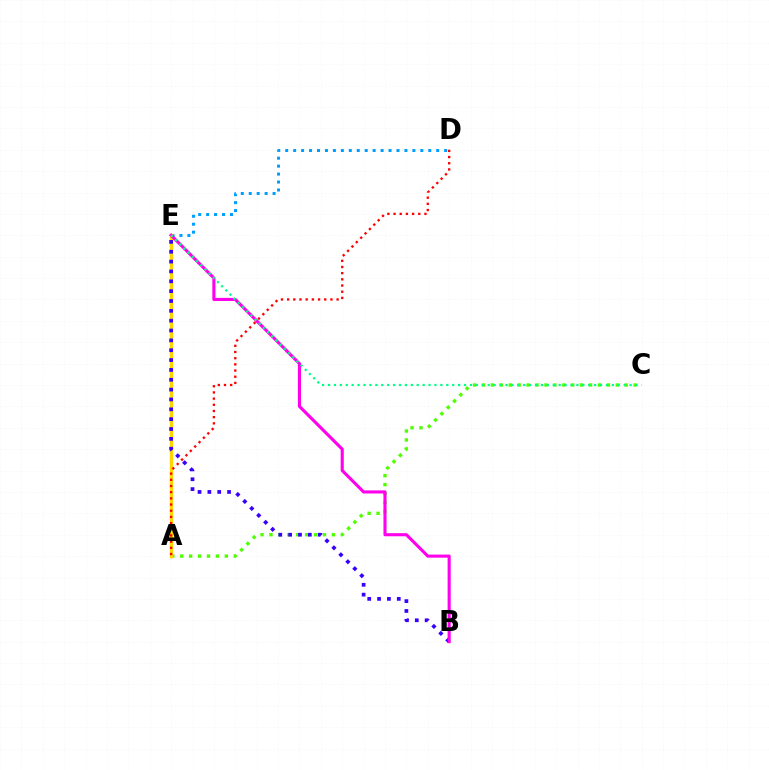{('A', 'C'): [{'color': '#4fff00', 'line_style': 'dotted', 'thickness': 2.42}], ('D', 'E'): [{'color': '#009eff', 'line_style': 'dotted', 'thickness': 2.16}], ('A', 'E'): [{'color': '#ffd500', 'line_style': 'solid', 'thickness': 2.45}], ('B', 'E'): [{'color': '#3700ff', 'line_style': 'dotted', 'thickness': 2.68}, {'color': '#ff00ed', 'line_style': 'solid', 'thickness': 2.24}], ('A', 'D'): [{'color': '#ff0000', 'line_style': 'dotted', 'thickness': 1.68}], ('C', 'E'): [{'color': '#00ff86', 'line_style': 'dotted', 'thickness': 1.61}]}